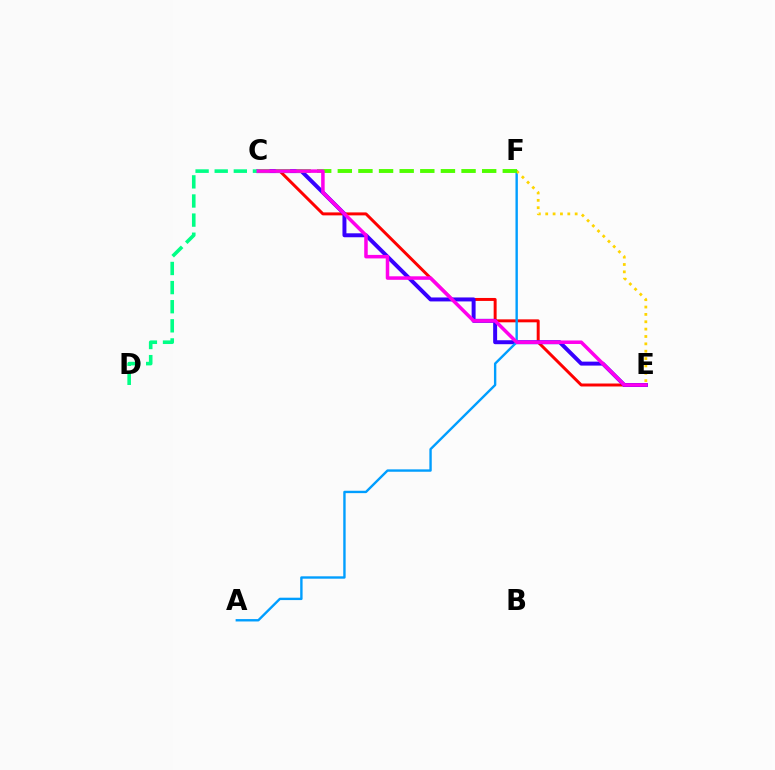{('C', 'E'): [{'color': '#ff0000', 'line_style': 'solid', 'thickness': 2.13}, {'color': '#3700ff', 'line_style': 'solid', 'thickness': 2.85}, {'color': '#ff00ed', 'line_style': 'solid', 'thickness': 2.53}], ('A', 'F'): [{'color': '#009eff', 'line_style': 'solid', 'thickness': 1.72}], ('E', 'F'): [{'color': '#ffd500', 'line_style': 'dotted', 'thickness': 2.0}], ('C', 'F'): [{'color': '#4fff00', 'line_style': 'dashed', 'thickness': 2.8}], ('C', 'D'): [{'color': '#00ff86', 'line_style': 'dashed', 'thickness': 2.6}]}